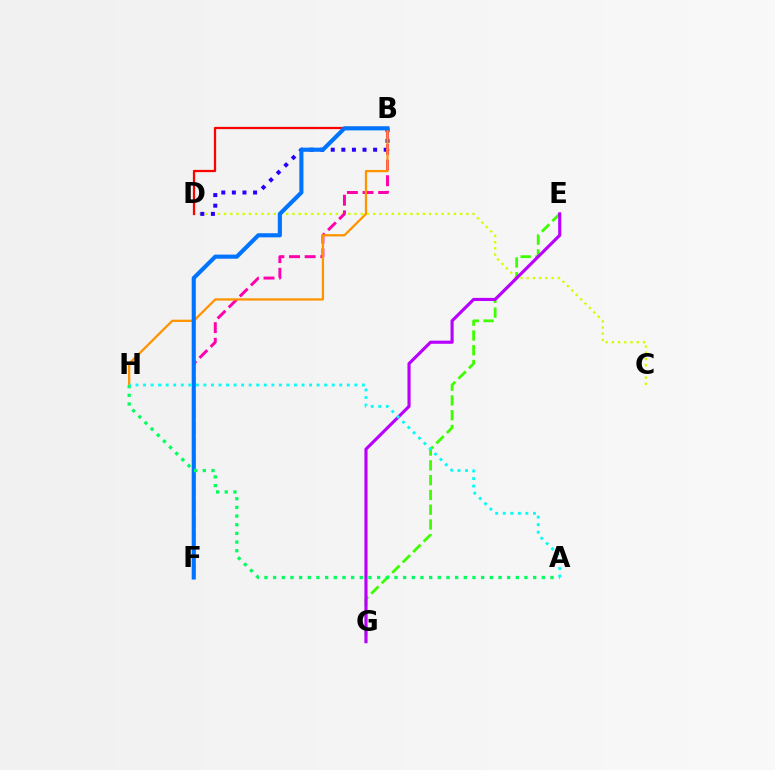{('C', 'D'): [{'color': '#d1ff00', 'line_style': 'dotted', 'thickness': 1.69}], ('B', 'D'): [{'color': '#2500ff', 'line_style': 'dotted', 'thickness': 2.88}, {'color': '#ff0000', 'line_style': 'solid', 'thickness': 1.63}], ('E', 'G'): [{'color': '#3dff00', 'line_style': 'dashed', 'thickness': 2.01}, {'color': '#b900ff', 'line_style': 'solid', 'thickness': 2.25}], ('B', 'F'): [{'color': '#ff00ac', 'line_style': 'dashed', 'thickness': 2.12}, {'color': '#0074ff', 'line_style': 'solid', 'thickness': 2.97}], ('B', 'H'): [{'color': '#ff9400', 'line_style': 'solid', 'thickness': 1.64}], ('A', 'H'): [{'color': '#00ff5c', 'line_style': 'dotted', 'thickness': 2.35}, {'color': '#00fff6', 'line_style': 'dotted', 'thickness': 2.05}]}